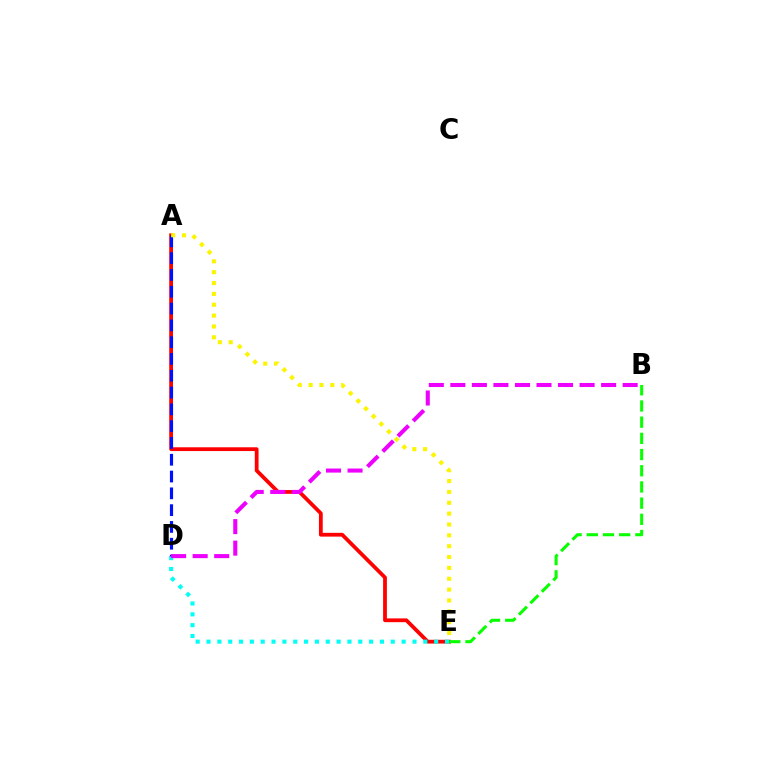{('A', 'E'): [{'color': '#ff0000', 'line_style': 'solid', 'thickness': 2.72}, {'color': '#fcf500', 'line_style': 'dotted', 'thickness': 2.95}], ('D', 'E'): [{'color': '#00fff6', 'line_style': 'dotted', 'thickness': 2.95}], ('B', 'E'): [{'color': '#08ff00', 'line_style': 'dashed', 'thickness': 2.2}], ('A', 'D'): [{'color': '#0010ff', 'line_style': 'dashed', 'thickness': 2.28}], ('B', 'D'): [{'color': '#ee00ff', 'line_style': 'dashed', 'thickness': 2.93}]}